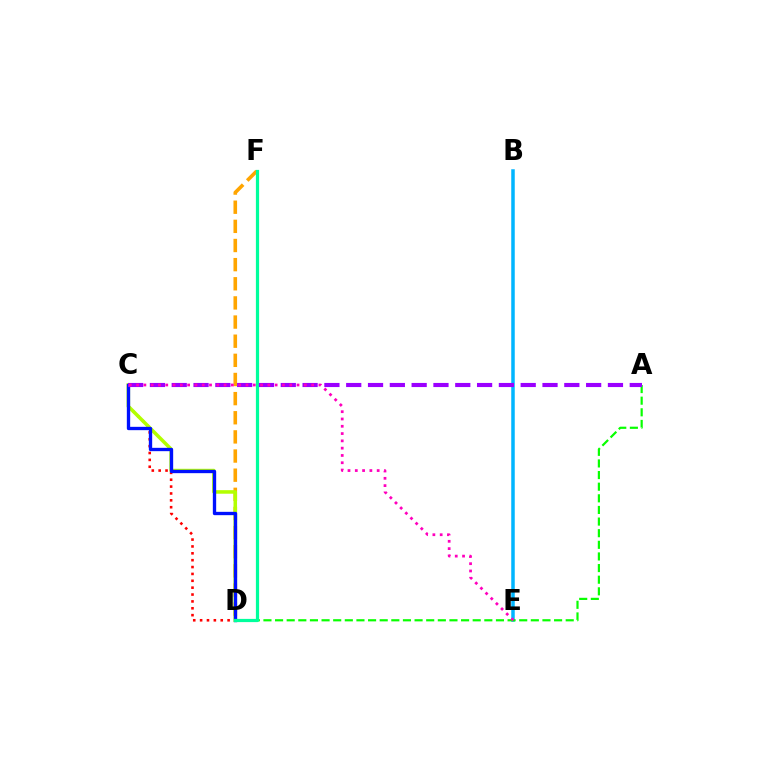{('B', 'E'): [{'color': '#00b5ff', 'line_style': 'solid', 'thickness': 2.53}], ('C', 'D'): [{'color': '#ff0000', 'line_style': 'dotted', 'thickness': 1.87}, {'color': '#b3ff00', 'line_style': 'solid', 'thickness': 2.56}, {'color': '#0010ff', 'line_style': 'solid', 'thickness': 2.39}], ('D', 'F'): [{'color': '#ffa500', 'line_style': 'dashed', 'thickness': 2.6}, {'color': '#00ff9d', 'line_style': 'solid', 'thickness': 2.31}], ('A', 'D'): [{'color': '#08ff00', 'line_style': 'dashed', 'thickness': 1.58}], ('A', 'C'): [{'color': '#9b00ff', 'line_style': 'dashed', 'thickness': 2.96}], ('C', 'E'): [{'color': '#ff00bd', 'line_style': 'dotted', 'thickness': 1.98}]}